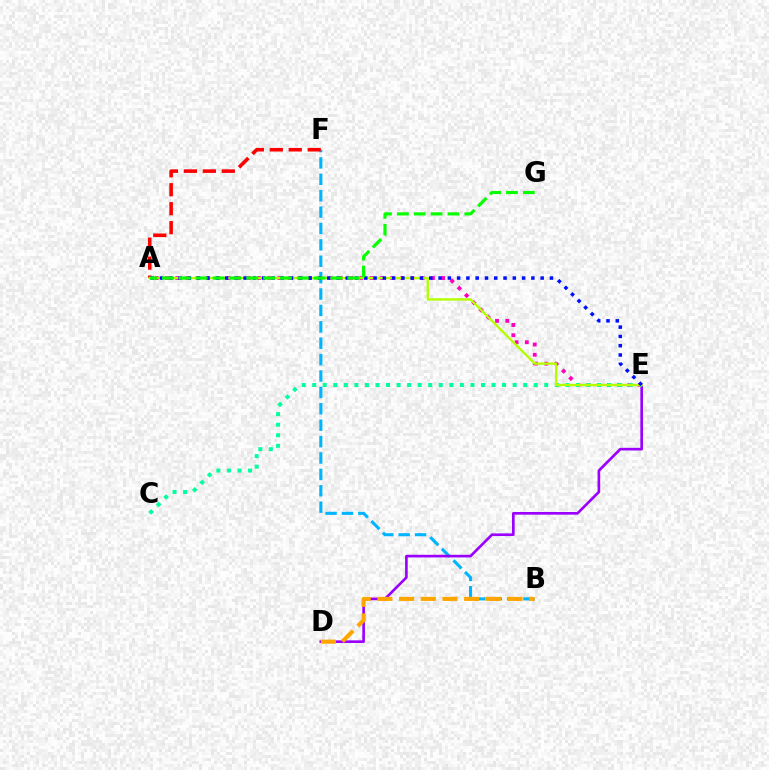{('B', 'F'): [{'color': '#00b5ff', 'line_style': 'dashed', 'thickness': 2.23}], ('A', 'E'): [{'color': '#ff00bd', 'line_style': 'dotted', 'thickness': 2.78}, {'color': '#b3ff00', 'line_style': 'solid', 'thickness': 1.71}, {'color': '#0010ff', 'line_style': 'dotted', 'thickness': 2.52}], ('D', 'E'): [{'color': '#9b00ff', 'line_style': 'solid', 'thickness': 1.91}], ('B', 'D'): [{'color': '#ffa500', 'line_style': 'dashed', 'thickness': 2.95}], ('A', 'F'): [{'color': '#ff0000', 'line_style': 'dashed', 'thickness': 2.58}], ('C', 'E'): [{'color': '#00ff9d', 'line_style': 'dotted', 'thickness': 2.87}], ('A', 'G'): [{'color': '#08ff00', 'line_style': 'dashed', 'thickness': 2.29}]}